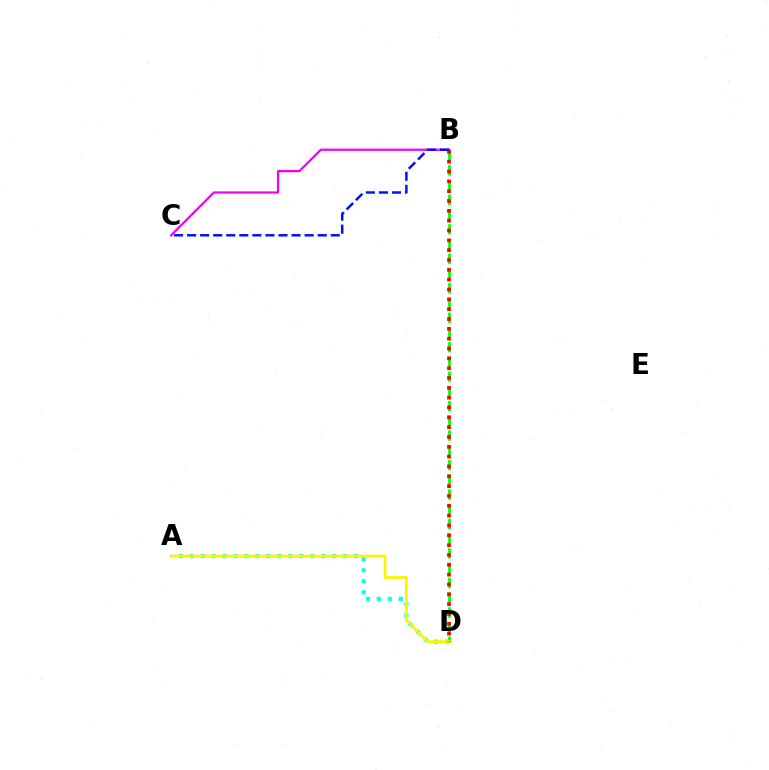{('B', 'C'): [{'color': '#ee00ff', 'line_style': 'solid', 'thickness': 1.61}, {'color': '#0010ff', 'line_style': 'dashed', 'thickness': 1.77}], ('B', 'D'): [{'color': '#08ff00', 'line_style': 'dashed', 'thickness': 2.0}, {'color': '#ff0000', 'line_style': 'dotted', 'thickness': 2.67}], ('A', 'D'): [{'color': '#00fff6', 'line_style': 'dotted', 'thickness': 2.97}, {'color': '#fcf500', 'line_style': 'solid', 'thickness': 2.05}]}